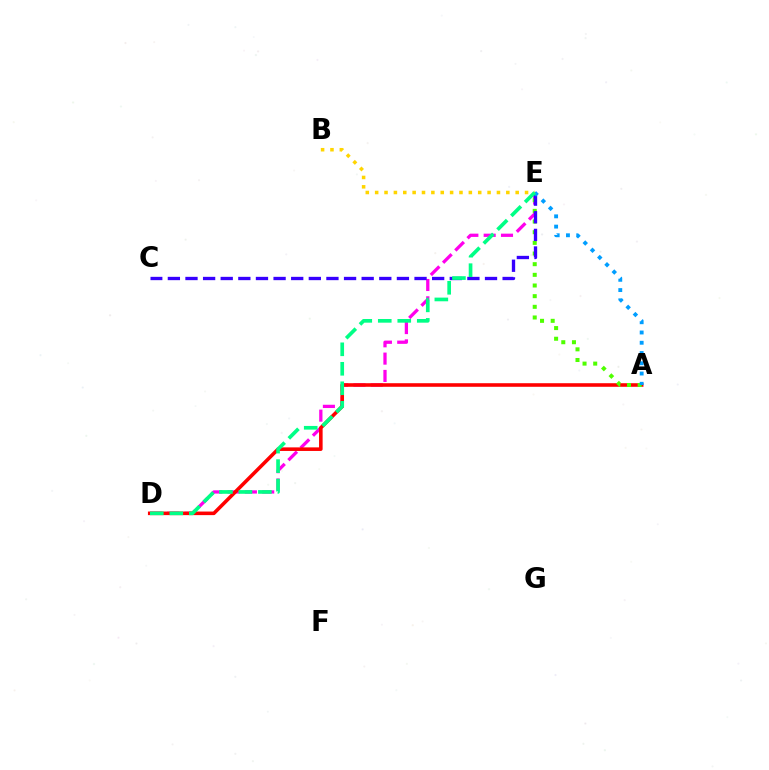{('D', 'E'): [{'color': '#ff00ed', 'line_style': 'dashed', 'thickness': 2.35}, {'color': '#00ff86', 'line_style': 'dashed', 'thickness': 2.65}], ('A', 'D'): [{'color': '#ff0000', 'line_style': 'solid', 'thickness': 2.58}], ('A', 'E'): [{'color': '#4fff00', 'line_style': 'dotted', 'thickness': 2.9}, {'color': '#009eff', 'line_style': 'dotted', 'thickness': 2.79}], ('C', 'E'): [{'color': '#3700ff', 'line_style': 'dashed', 'thickness': 2.39}], ('B', 'E'): [{'color': '#ffd500', 'line_style': 'dotted', 'thickness': 2.55}]}